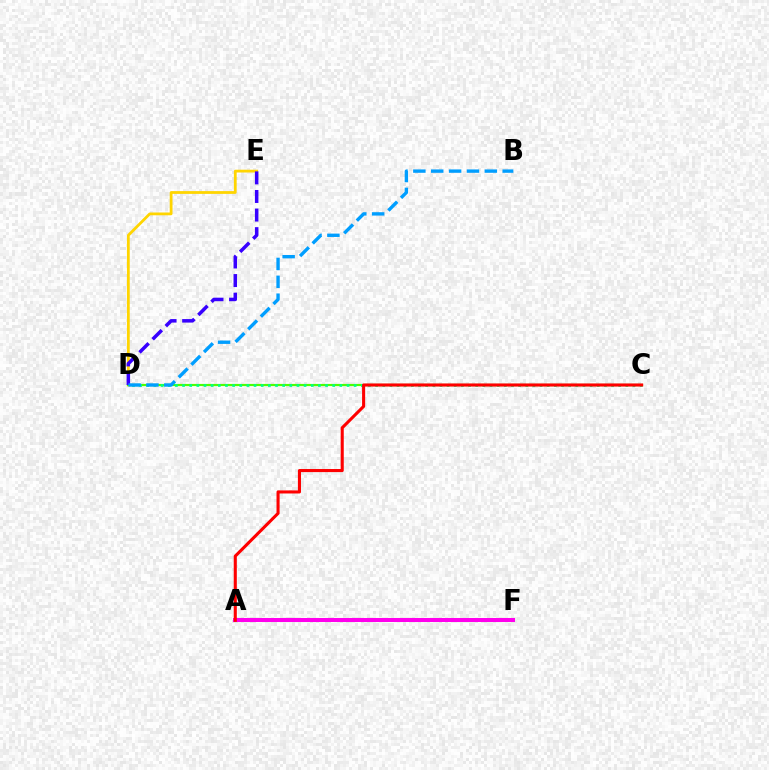{('D', 'E'): [{'color': '#ffd500', 'line_style': 'solid', 'thickness': 2.0}, {'color': '#3700ff', 'line_style': 'dashed', 'thickness': 2.53}], ('C', 'D'): [{'color': '#4fff00', 'line_style': 'solid', 'thickness': 1.57}, {'color': '#00ff86', 'line_style': 'dotted', 'thickness': 1.94}], ('A', 'F'): [{'color': '#ff00ed', 'line_style': 'solid', 'thickness': 2.9}], ('B', 'D'): [{'color': '#009eff', 'line_style': 'dashed', 'thickness': 2.43}], ('A', 'C'): [{'color': '#ff0000', 'line_style': 'solid', 'thickness': 2.21}]}